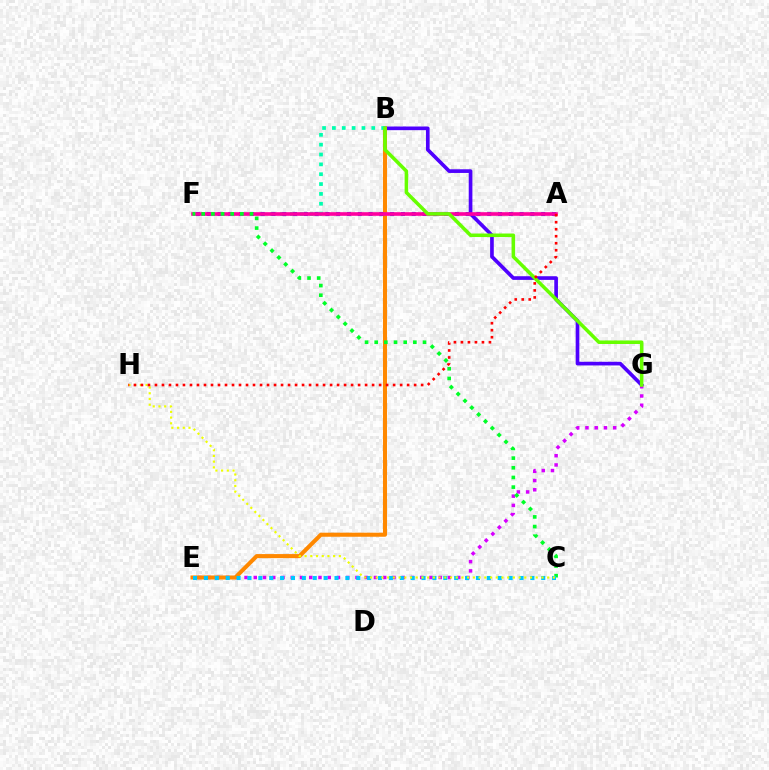{('B', 'G'): [{'color': '#4f00ff', 'line_style': 'solid', 'thickness': 2.64}, {'color': '#66ff00', 'line_style': 'solid', 'thickness': 2.54}], ('E', 'G'): [{'color': '#d600ff', 'line_style': 'dotted', 'thickness': 2.51}], ('B', 'E'): [{'color': '#ff8800', 'line_style': 'solid', 'thickness': 2.92}], ('B', 'F'): [{'color': '#00ffaf', 'line_style': 'dotted', 'thickness': 2.68}], ('A', 'F'): [{'color': '#003fff', 'line_style': 'dotted', 'thickness': 2.93}, {'color': '#ff00a0', 'line_style': 'solid', 'thickness': 2.61}], ('C', 'F'): [{'color': '#00ff27', 'line_style': 'dotted', 'thickness': 2.63}], ('C', 'E'): [{'color': '#00c7ff', 'line_style': 'dotted', 'thickness': 2.96}], ('C', 'H'): [{'color': '#eeff00', 'line_style': 'dotted', 'thickness': 1.55}], ('A', 'H'): [{'color': '#ff0000', 'line_style': 'dotted', 'thickness': 1.9}]}